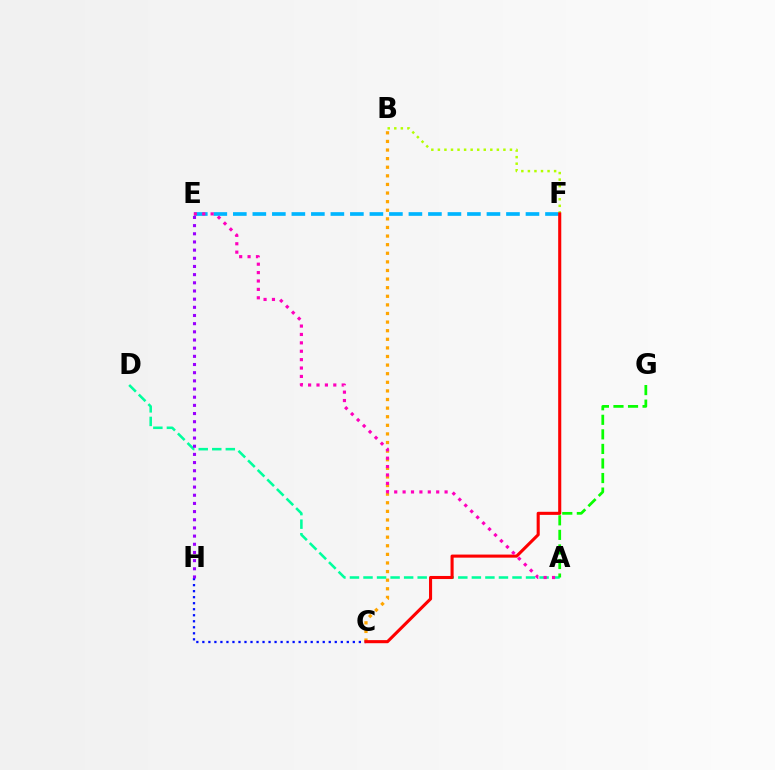{('A', 'D'): [{'color': '#00ff9d', 'line_style': 'dashed', 'thickness': 1.84}], ('E', 'F'): [{'color': '#00b5ff', 'line_style': 'dashed', 'thickness': 2.65}], ('B', 'C'): [{'color': '#ffa500', 'line_style': 'dotted', 'thickness': 2.34}], ('C', 'H'): [{'color': '#0010ff', 'line_style': 'dotted', 'thickness': 1.64}], ('A', 'G'): [{'color': '#08ff00', 'line_style': 'dashed', 'thickness': 1.98}], ('B', 'F'): [{'color': '#b3ff00', 'line_style': 'dotted', 'thickness': 1.78}], ('C', 'F'): [{'color': '#ff0000', 'line_style': 'solid', 'thickness': 2.22}], ('A', 'E'): [{'color': '#ff00bd', 'line_style': 'dotted', 'thickness': 2.28}], ('E', 'H'): [{'color': '#9b00ff', 'line_style': 'dotted', 'thickness': 2.22}]}